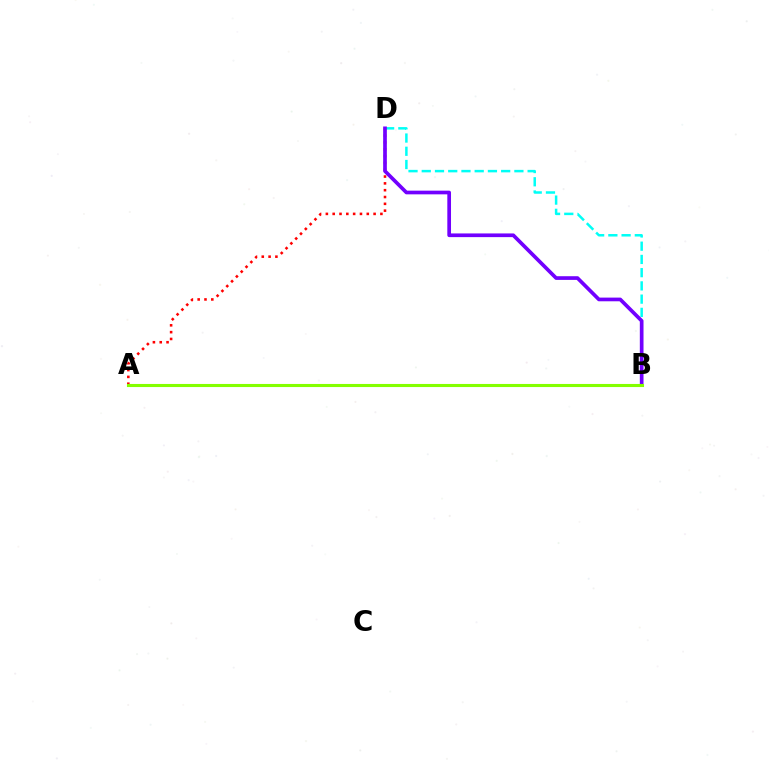{('A', 'D'): [{'color': '#ff0000', 'line_style': 'dotted', 'thickness': 1.85}], ('B', 'D'): [{'color': '#00fff6', 'line_style': 'dashed', 'thickness': 1.8}, {'color': '#7200ff', 'line_style': 'solid', 'thickness': 2.66}], ('A', 'B'): [{'color': '#84ff00', 'line_style': 'solid', 'thickness': 2.23}]}